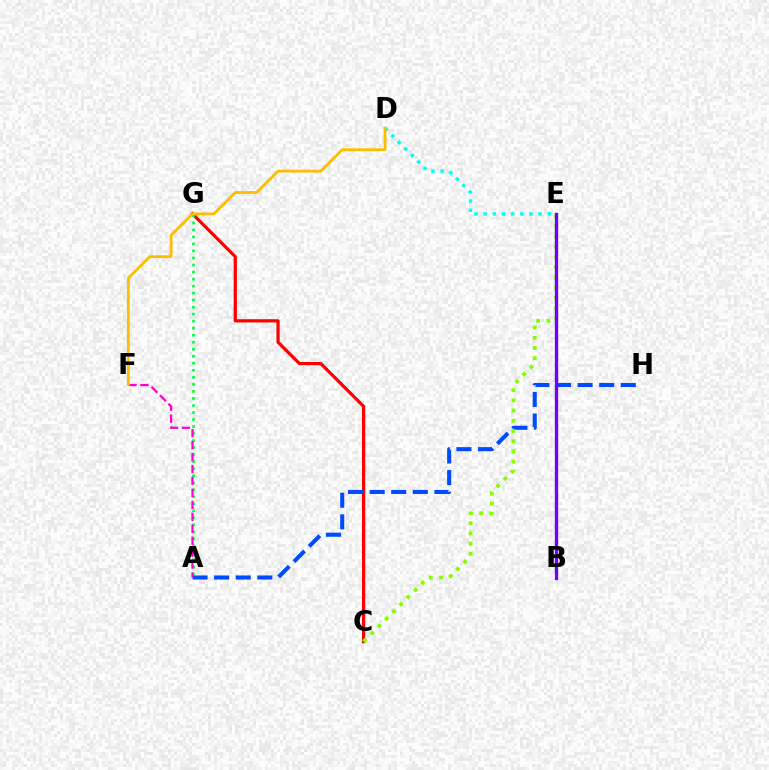{('C', 'G'): [{'color': '#ff0000', 'line_style': 'solid', 'thickness': 2.32}], ('A', 'H'): [{'color': '#004bff', 'line_style': 'dashed', 'thickness': 2.93}], ('A', 'G'): [{'color': '#00ff39', 'line_style': 'dotted', 'thickness': 1.91}], ('C', 'E'): [{'color': '#84ff00', 'line_style': 'dotted', 'thickness': 2.77}], ('D', 'E'): [{'color': '#00fff6', 'line_style': 'dotted', 'thickness': 2.49}], ('A', 'F'): [{'color': '#ff00cf', 'line_style': 'dashed', 'thickness': 1.62}], ('B', 'E'): [{'color': '#7200ff', 'line_style': 'solid', 'thickness': 2.41}], ('D', 'F'): [{'color': '#ffbd00', 'line_style': 'solid', 'thickness': 2.01}]}